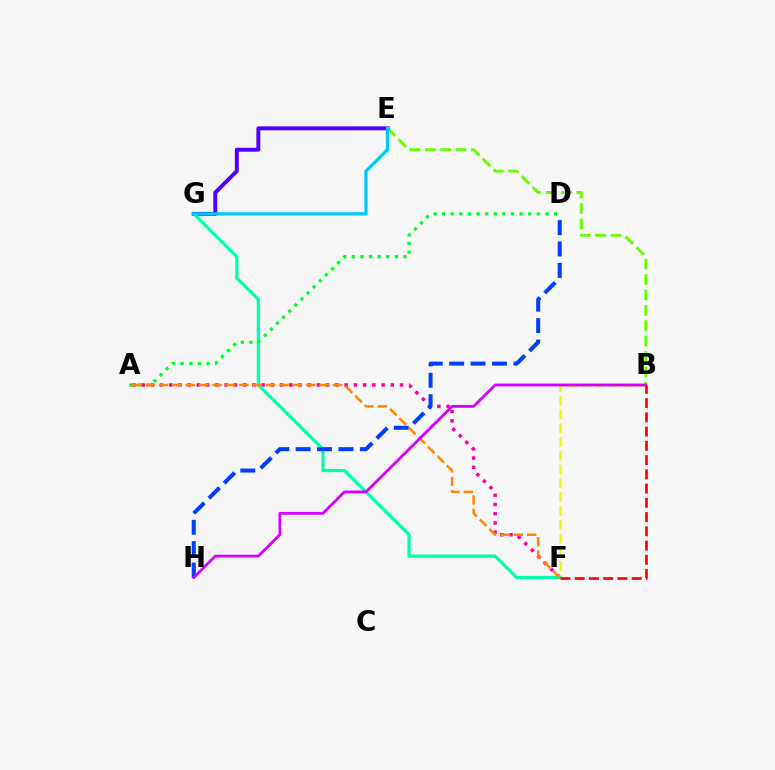{('B', 'E'): [{'color': '#66ff00', 'line_style': 'dashed', 'thickness': 2.09}], ('E', 'G'): [{'color': '#4f00ff', 'line_style': 'solid', 'thickness': 2.83}, {'color': '#00c7ff', 'line_style': 'solid', 'thickness': 2.34}], ('A', 'F'): [{'color': '#ff00a0', 'line_style': 'dotted', 'thickness': 2.51}, {'color': '#ff8800', 'line_style': 'dashed', 'thickness': 1.82}], ('B', 'F'): [{'color': '#eeff00', 'line_style': 'dashed', 'thickness': 1.87}, {'color': '#ff0000', 'line_style': 'dashed', 'thickness': 1.94}], ('F', 'G'): [{'color': '#00ffaf', 'line_style': 'solid', 'thickness': 2.32}], ('A', 'D'): [{'color': '#00ff27', 'line_style': 'dotted', 'thickness': 2.34}], ('D', 'H'): [{'color': '#003fff', 'line_style': 'dashed', 'thickness': 2.91}], ('B', 'H'): [{'color': '#d600ff', 'line_style': 'solid', 'thickness': 2.03}]}